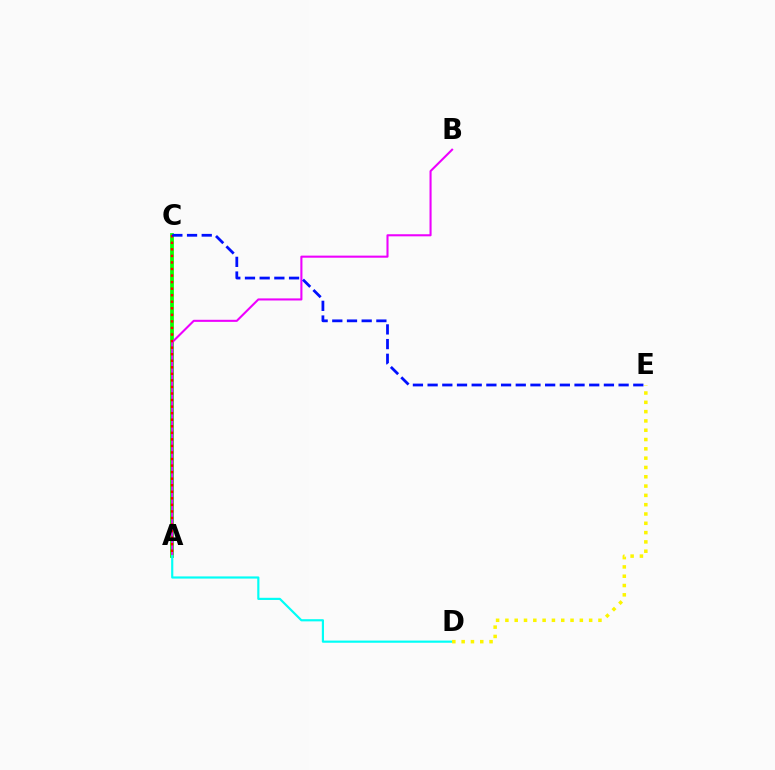{('A', 'C'): [{'color': '#08ff00', 'line_style': 'solid', 'thickness': 2.7}, {'color': '#ff0000', 'line_style': 'dotted', 'thickness': 1.78}], ('A', 'B'): [{'color': '#ee00ff', 'line_style': 'solid', 'thickness': 1.5}], ('A', 'D'): [{'color': '#00fff6', 'line_style': 'solid', 'thickness': 1.57}], ('D', 'E'): [{'color': '#fcf500', 'line_style': 'dotted', 'thickness': 2.53}], ('C', 'E'): [{'color': '#0010ff', 'line_style': 'dashed', 'thickness': 2.0}]}